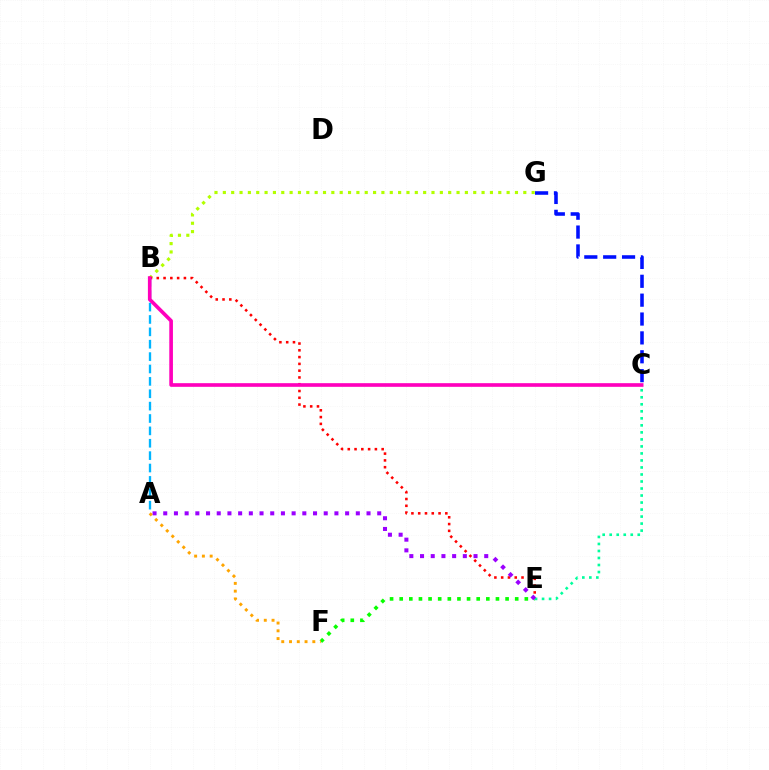{('E', 'F'): [{'color': '#08ff00', 'line_style': 'dotted', 'thickness': 2.62}], ('C', 'G'): [{'color': '#0010ff', 'line_style': 'dashed', 'thickness': 2.56}], ('B', 'G'): [{'color': '#b3ff00', 'line_style': 'dotted', 'thickness': 2.27}], ('B', 'E'): [{'color': '#ff0000', 'line_style': 'dotted', 'thickness': 1.84}], ('C', 'E'): [{'color': '#00ff9d', 'line_style': 'dotted', 'thickness': 1.91}], ('A', 'E'): [{'color': '#9b00ff', 'line_style': 'dotted', 'thickness': 2.91}], ('A', 'B'): [{'color': '#00b5ff', 'line_style': 'dashed', 'thickness': 1.68}], ('B', 'C'): [{'color': '#ff00bd', 'line_style': 'solid', 'thickness': 2.63}], ('A', 'F'): [{'color': '#ffa500', 'line_style': 'dotted', 'thickness': 2.11}]}